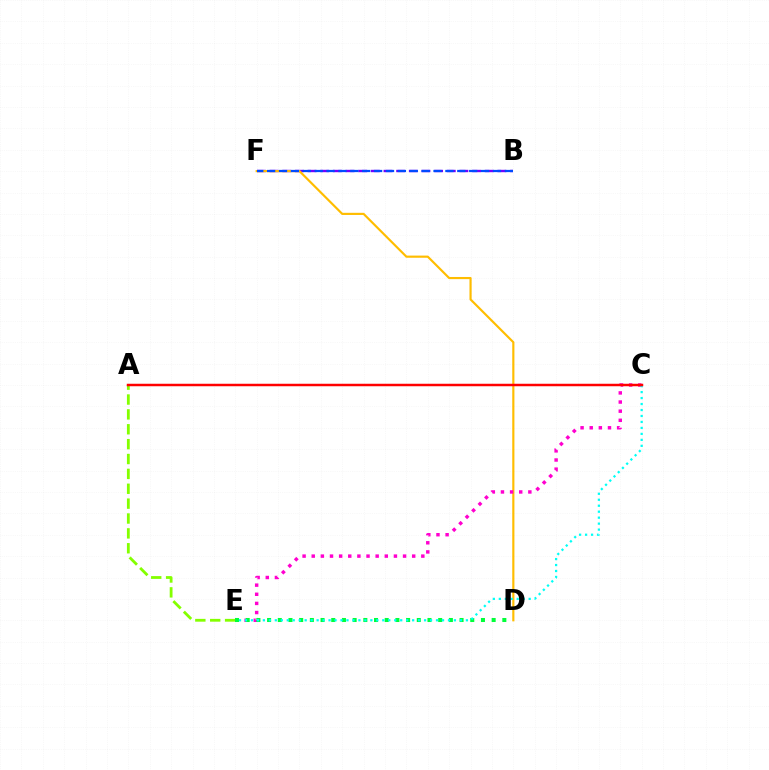{('B', 'F'): [{'color': '#7200ff', 'line_style': 'dashed', 'thickness': 1.72}, {'color': '#004bff', 'line_style': 'dashed', 'thickness': 1.61}], ('A', 'E'): [{'color': '#84ff00', 'line_style': 'dashed', 'thickness': 2.02}], ('D', 'F'): [{'color': '#ffbd00', 'line_style': 'solid', 'thickness': 1.56}], ('C', 'E'): [{'color': '#ff00cf', 'line_style': 'dotted', 'thickness': 2.48}, {'color': '#00fff6', 'line_style': 'dotted', 'thickness': 1.62}], ('D', 'E'): [{'color': '#00ff39', 'line_style': 'dotted', 'thickness': 2.91}], ('A', 'C'): [{'color': '#ff0000', 'line_style': 'solid', 'thickness': 1.79}]}